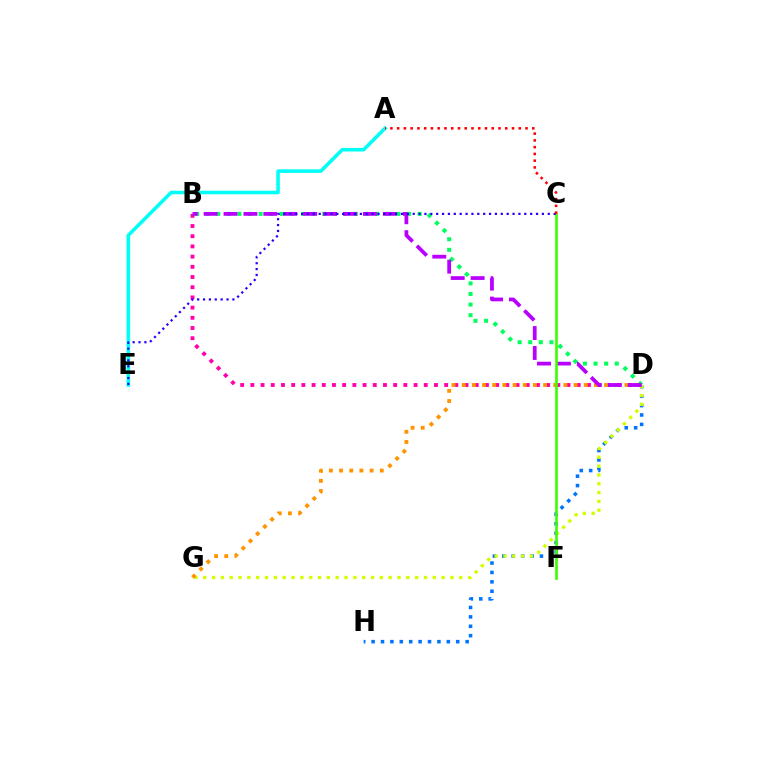{('D', 'H'): [{'color': '#0074ff', 'line_style': 'dotted', 'thickness': 2.56}], ('A', 'E'): [{'color': '#00fff6', 'line_style': 'solid', 'thickness': 2.56}], ('D', 'G'): [{'color': '#d1ff00', 'line_style': 'dotted', 'thickness': 2.4}, {'color': '#ff9400', 'line_style': 'dotted', 'thickness': 2.76}], ('B', 'D'): [{'color': '#ff00ac', 'line_style': 'dotted', 'thickness': 2.77}, {'color': '#00ff5c', 'line_style': 'dotted', 'thickness': 2.88}, {'color': '#b900ff', 'line_style': 'dashed', 'thickness': 2.71}], ('C', 'F'): [{'color': '#3dff00', 'line_style': 'solid', 'thickness': 1.92}], ('C', 'E'): [{'color': '#2500ff', 'line_style': 'dotted', 'thickness': 1.6}], ('A', 'C'): [{'color': '#ff0000', 'line_style': 'dotted', 'thickness': 1.84}]}